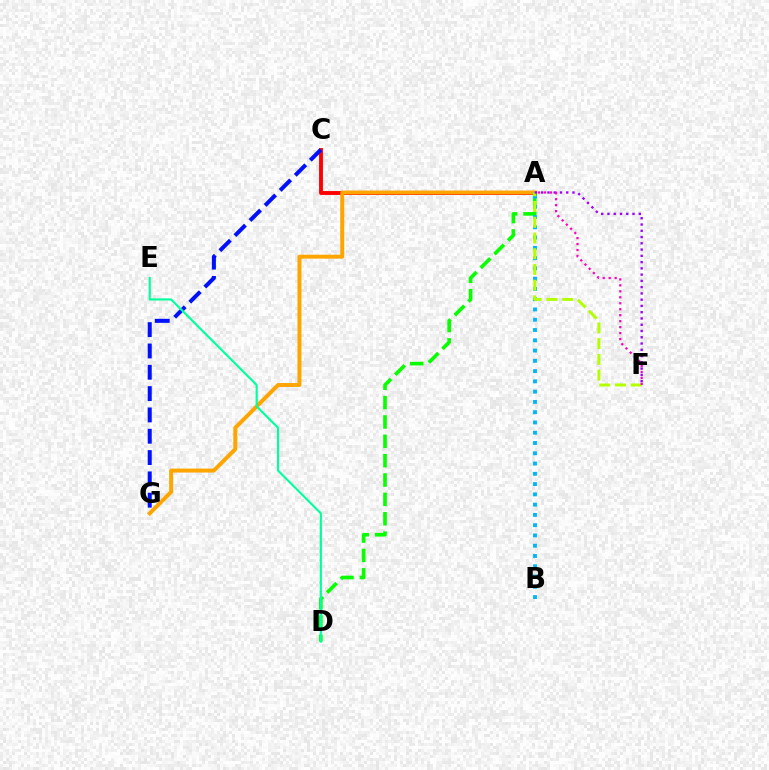{('A', 'C'): [{'color': '#ff0000', 'line_style': 'solid', 'thickness': 2.78}], ('C', 'G'): [{'color': '#0010ff', 'line_style': 'dashed', 'thickness': 2.9}], ('A', 'G'): [{'color': '#ffa500', 'line_style': 'solid', 'thickness': 2.85}], ('A', 'D'): [{'color': '#08ff00', 'line_style': 'dashed', 'thickness': 2.63}], ('A', 'B'): [{'color': '#00b5ff', 'line_style': 'dotted', 'thickness': 2.79}], ('A', 'F'): [{'color': '#b3ff00', 'line_style': 'dashed', 'thickness': 2.14}, {'color': '#9b00ff', 'line_style': 'dotted', 'thickness': 1.7}, {'color': '#ff00bd', 'line_style': 'dotted', 'thickness': 1.62}], ('D', 'E'): [{'color': '#00ff9d', 'line_style': 'solid', 'thickness': 1.53}]}